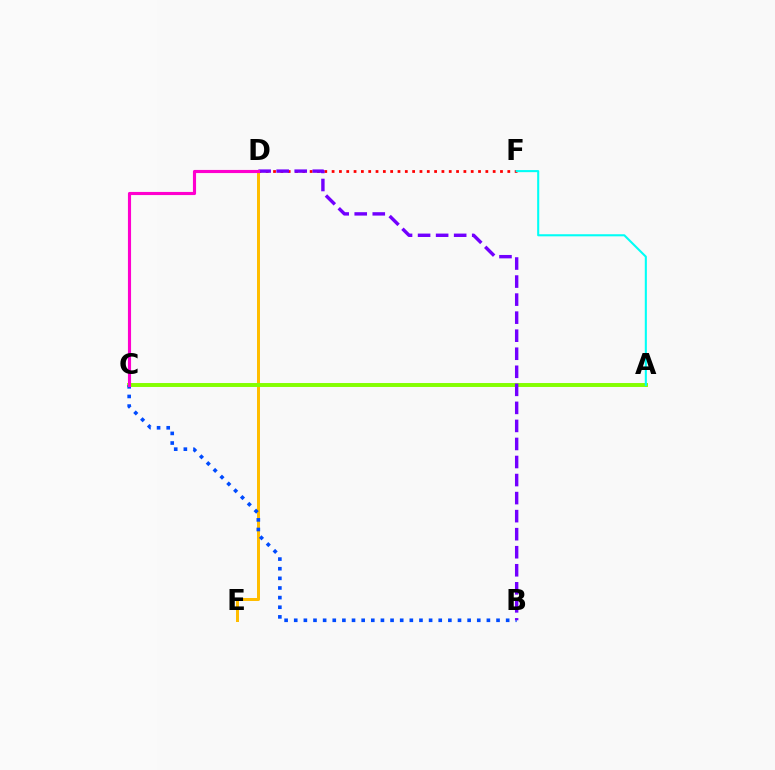{('D', 'F'): [{'color': '#ff0000', 'line_style': 'dotted', 'thickness': 1.99}], ('A', 'C'): [{'color': '#00ff39', 'line_style': 'solid', 'thickness': 1.56}, {'color': '#84ff00', 'line_style': 'solid', 'thickness': 2.83}], ('D', 'E'): [{'color': '#ffbd00', 'line_style': 'solid', 'thickness': 2.16}], ('B', 'C'): [{'color': '#004bff', 'line_style': 'dotted', 'thickness': 2.62}], ('B', 'D'): [{'color': '#7200ff', 'line_style': 'dashed', 'thickness': 2.45}], ('C', 'D'): [{'color': '#ff00cf', 'line_style': 'solid', 'thickness': 2.25}], ('A', 'F'): [{'color': '#00fff6', 'line_style': 'solid', 'thickness': 1.51}]}